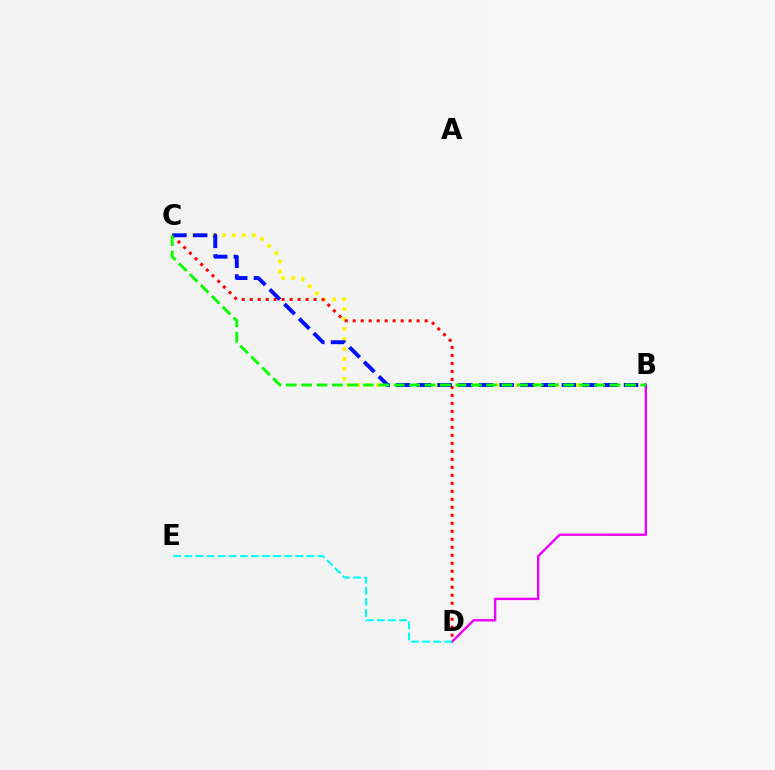{('B', 'D'): [{'color': '#ee00ff', 'line_style': 'solid', 'thickness': 1.72}], ('B', 'C'): [{'color': '#fcf500', 'line_style': 'dotted', 'thickness': 2.7}, {'color': '#0010ff', 'line_style': 'dashed', 'thickness': 2.81}, {'color': '#08ff00', 'line_style': 'dashed', 'thickness': 2.09}], ('C', 'D'): [{'color': '#ff0000', 'line_style': 'dotted', 'thickness': 2.17}], ('D', 'E'): [{'color': '#00fff6', 'line_style': 'dashed', 'thickness': 1.51}]}